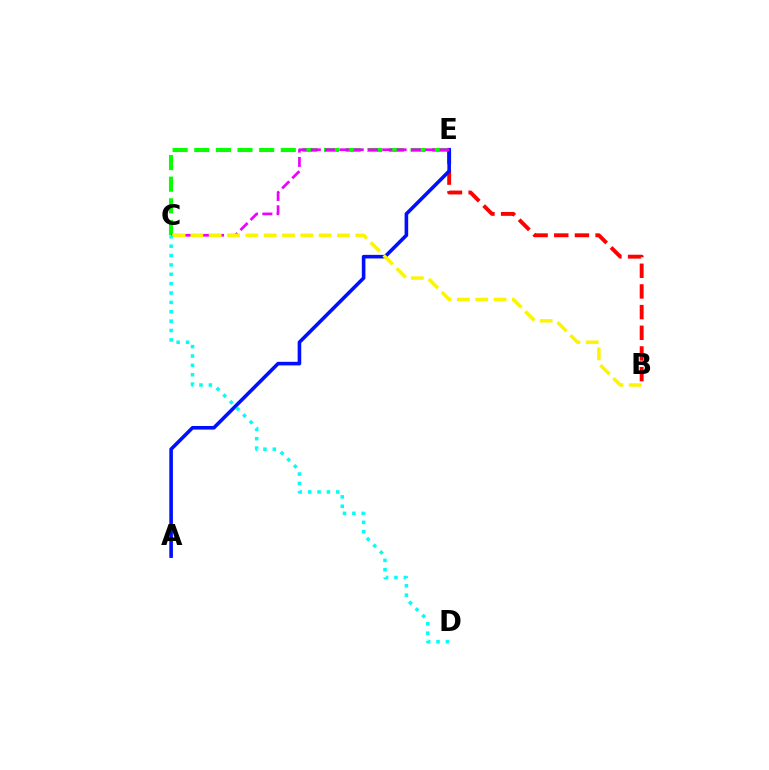{('B', 'E'): [{'color': '#ff0000', 'line_style': 'dashed', 'thickness': 2.81}], ('A', 'E'): [{'color': '#0010ff', 'line_style': 'solid', 'thickness': 2.59}], ('C', 'E'): [{'color': '#08ff00', 'line_style': 'dashed', 'thickness': 2.94}, {'color': '#ee00ff', 'line_style': 'dashed', 'thickness': 1.94}], ('B', 'C'): [{'color': '#fcf500', 'line_style': 'dashed', 'thickness': 2.49}], ('C', 'D'): [{'color': '#00fff6', 'line_style': 'dotted', 'thickness': 2.55}]}